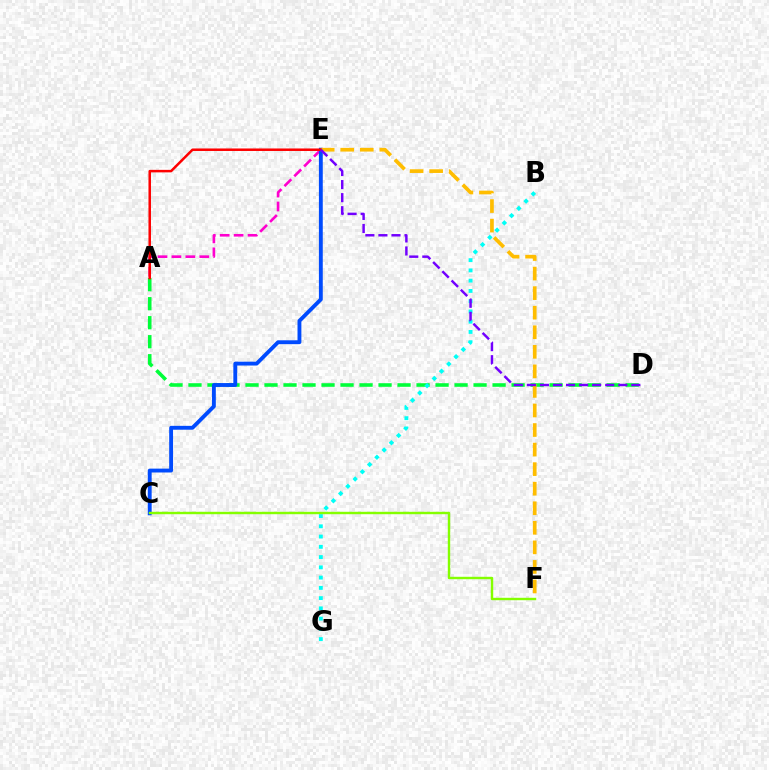{('A', 'D'): [{'color': '#00ff39', 'line_style': 'dashed', 'thickness': 2.58}], ('B', 'G'): [{'color': '#00fff6', 'line_style': 'dotted', 'thickness': 2.79}], ('A', 'E'): [{'color': '#ff00cf', 'line_style': 'dashed', 'thickness': 1.89}, {'color': '#ff0000', 'line_style': 'solid', 'thickness': 1.81}], ('C', 'E'): [{'color': '#004bff', 'line_style': 'solid', 'thickness': 2.78}], ('E', 'F'): [{'color': '#ffbd00', 'line_style': 'dashed', 'thickness': 2.66}], ('C', 'F'): [{'color': '#84ff00', 'line_style': 'solid', 'thickness': 1.74}], ('D', 'E'): [{'color': '#7200ff', 'line_style': 'dashed', 'thickness': 1.77}]}